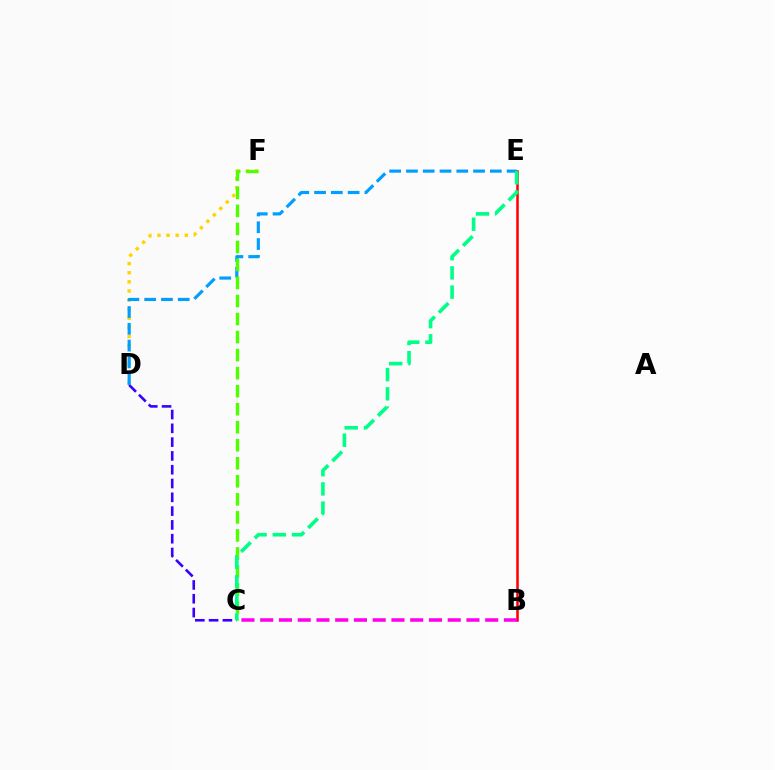{('D', 'F'): [{'color': '#ffd500', 'line_style': 'dotted', 'thickness': 2.48}], ('B', 'E'): [{'color': '#ff0000', 'line_style': 'solid', 'thickness': 1.82}], ('C', 'D'): [{'color': '#3700ff', 'line_style': 'dashed', 'thickness': 1.87}], ('D', 'E'): [{'color': '#009eff', 'line_style': 'dashed', 'thickness': 2.28}], ('C', 'F'): [{'color': '#4fff00', 'line_style': 'dashed', 'thickness': 2.45}], ('B', 'C'): [{'color': '#ff00ed', 'line_style': 'dashed', 'thickness': 2.55}], ('C', 'E'): [{'color': '#00ff86', 'line_style': 'dashed', 'thickness': 2.61}]}